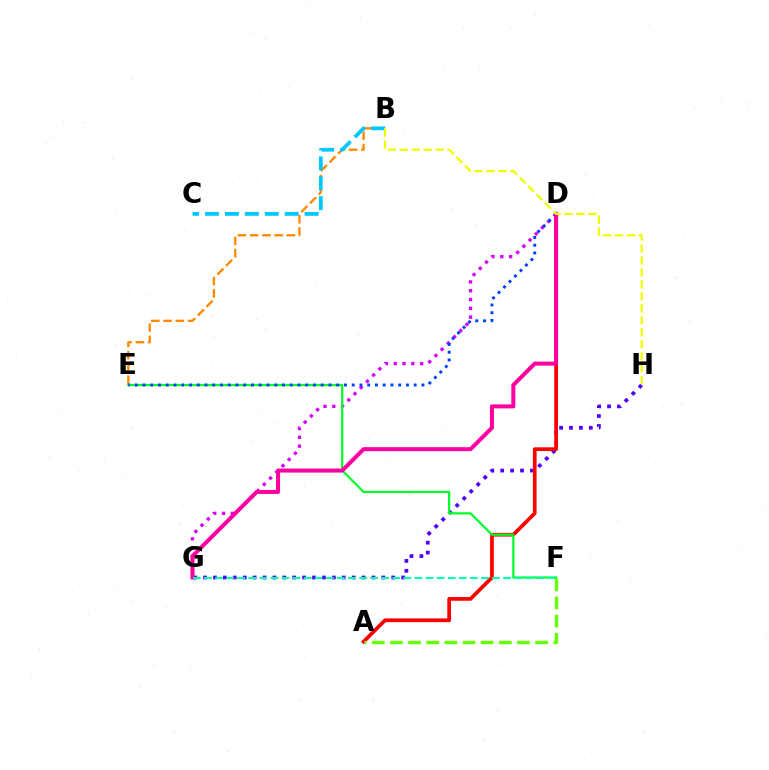{('G', 'H'): [{'color': '#4f00ff', 'line_style': 'dotted', 'thickness': 2.69}], ('B', 'E'): [{'color': '#ff8800', 'line_style': 'dashed', 'thickness': 1.67}], ('A', 'D'): [{'color': '#ff0000', 'line_style': 'solid', 'thickness': 2.68}], ('D', 'G'): [{'color': '#d600ff', 'line_style': 'dotted', 'thickness': 2.39}, {'color': '#ff00a0', 'line_style': 'solid', 'thickness': 2.89}], ('E', 'F'): [{'color': '#00ff27', 'line_style': 'solid', 'thickness': 1.59}], ('D', 'E'): [{'color': '#003fff', 'line_style': 'dotted', 'thickness': 2.11}], ('A', 'F'): [{'color': '#66ff00', 'line_style': 'dashed', 'thickness': 2.46}], ('B', 'C'): [{'color': '#00c7ff', 'line_style': 'dashed', 'thickness': 2.71}], ('F', 'G'): [{'color': '#00ffaf', 'line_style': 'dashed', 'thickness': 1.51}], ('B', 'H'): [{'color': '#eeff00', 'line_style': 'dashed', 'thickness': 1.63}]}